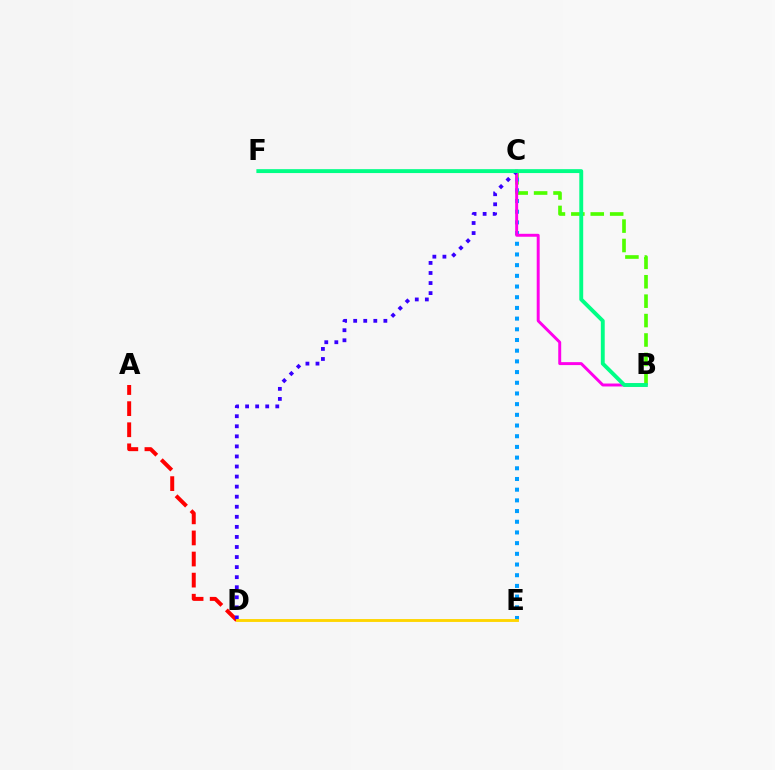{('B', 'C'): [{'color': '#4fff00', 'line_style': 'dashed', 'thickness': 2.64}, {'color': '#ff00ed', 'line_style': 'solid', 'thickness': 2.12}], ('C', 'E'): [{'color': '#009eff', 'line_style': 'dotted', 'thickness': 2.9}], ('A', 'D'): [{'color': '#ff0000', 'line_style': 'dashed', 'thickness': 2.87}], ('C', 'D'): [{'color': '#3700ff', 'line_style': 'dotted', 'thickness': 2.73}], ('D', 'E'): [{'color': '#ffd500', 'line_style': 'solid', 'thickness': 2.07}], ('B', 'F'): [{'color': '#00ff86', 'line_style': 'solid', 'thickness': 2.8}]}